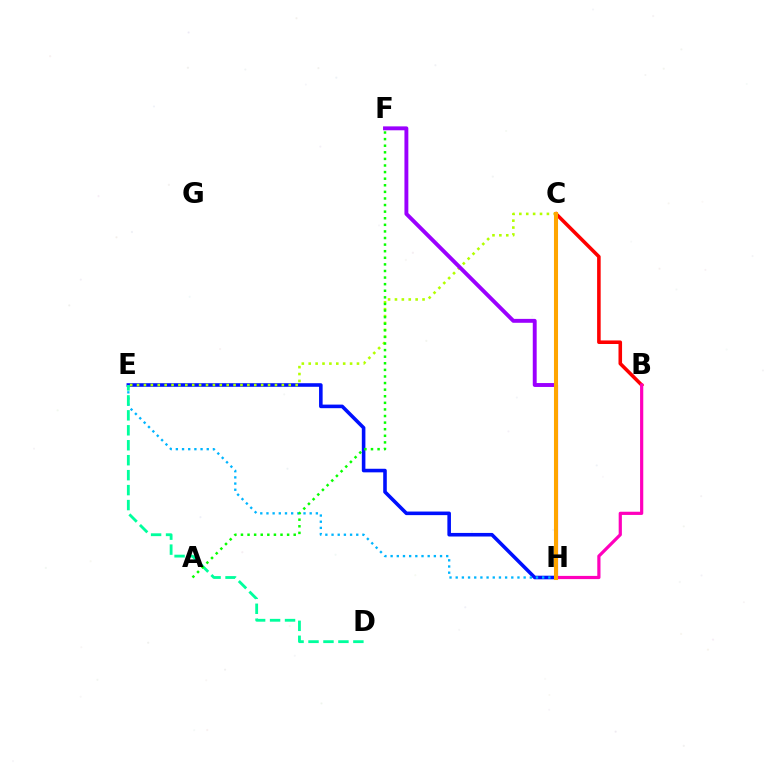{('E', 'H'): [{'color': '#0010ff', 'line_style': 'solid', 'thickness': 2.58}, {'color': '#00b5ff', 'line_style': 'dotted', 'thickness': 1.68}], ('C', 'E'): [{'color': '#b3ff00', 'line_style': 'dotted', 'thickness': 1.87}], ('B', 'C'): [{'color': '#ff0000', 'line_style': 'solid', 'thickness': 2.56}], ('B', 'H'): [{'color': '#ff00bd', 'line_style': 'solid', 'thickness': 2.3}], ('D', 'E'): [{'color': '#00ff9d', 'line_style': 'dashed', 'thickness': 2.03}], ('A', 'F'): [{'color': '#08ff00', 'line_style': 'dotted', 'thickness': 1.79}], ('F', 'H'): [{'color': '#9b00ff', 'line_style': 'solid', 'thickness': 2.81}], ('C', 'H'): [{'color': '#ffa500', 'line_style': 'solid', 'thickness': 2.92}]}